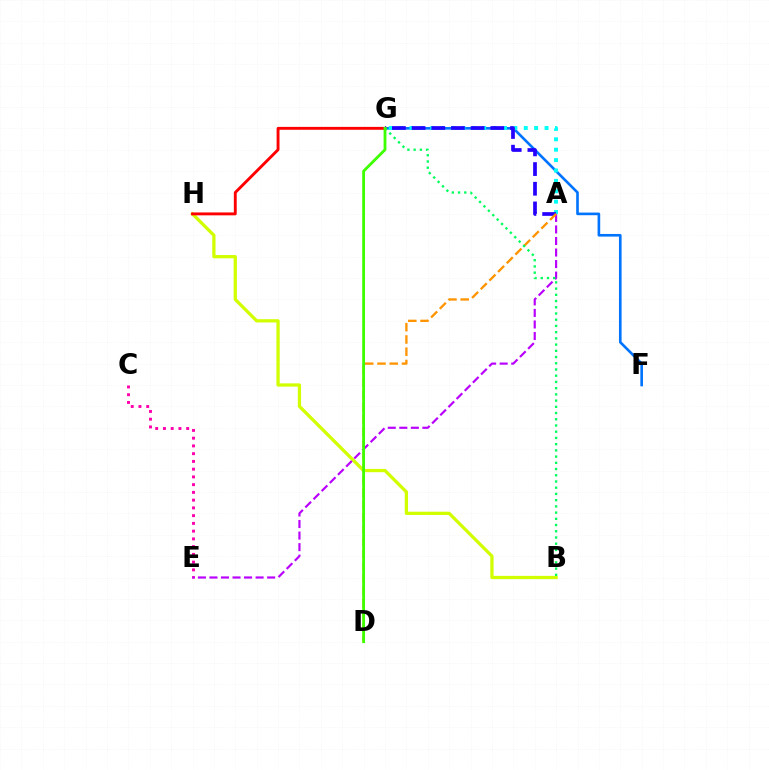{('F', 'G'): [{'color': '#0074ff', 'line_style': 'solid', 'thickness': 1.9}], ('C', 'E'): [{'color': '#ff00ac', 'line_style': 'dotted', 'thickness': 2.1}], ('A', 'G'): [{'color': '#00fff6', 'line_style': 'dotted', 'thickness': 2.82}, {'color': '#2500ff', 'line_style': 'dashed', 'thickness': 2.67}], ('B', 'H'): [{'color': '#d1ff00', 'line_style': 'solid', 'thickness': 2.35}], ('G', 'H'): [{'color': '#ff0000', 'line_style': 'solid', 'thickness': 2.08}], ('A', 'E'): [{'color': '#b900ff', 'line_style': 'dashed', 'thickness': 1.57}], ('A', 'D'): [{'color': '#ff9400', 'line_style': 'dashed', 'thickness': 1.67}], ('B', 'G'): [{'color': '#00ff5c', 'line_style': 'dotted', 'thickness': 1.69}], ('D', 'G'): [{'color': '#3dff00', 'line_style': 'solid', 'thickness': 2.02}]}